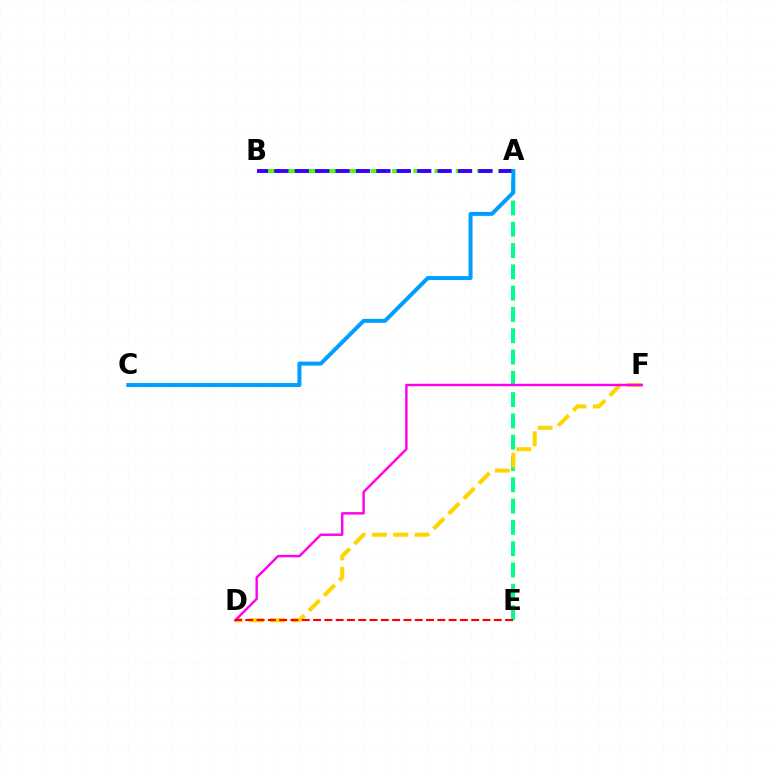{('A', 'E'): [{'color': '#00ff86', 'line_style': 'dashed', 'thickness': 2.89}], ('A', 'B'): [{'color': '#4fff00', 'line_style': 'dashed', 'thickness': 2.88}, {'color': '#3700ff', 'line_style': 'dashed', 'thickness': 2.77}], ('D', 'F'): [{'color': '#ffd500', 'line_style': 'dashed', 'thickness': 2.9}, {'color': '#ff00ed', 'line_style': 'solid', 'thickness': 1.75}], ('D', 'E'): [{'color': '#ff0000', 'line_style': 'dashed', 'thickness': 1.53}], ('A', 'C'): [{'color': '#009eff', 'line_style': 'solid', 'thickness': 2.86}]}